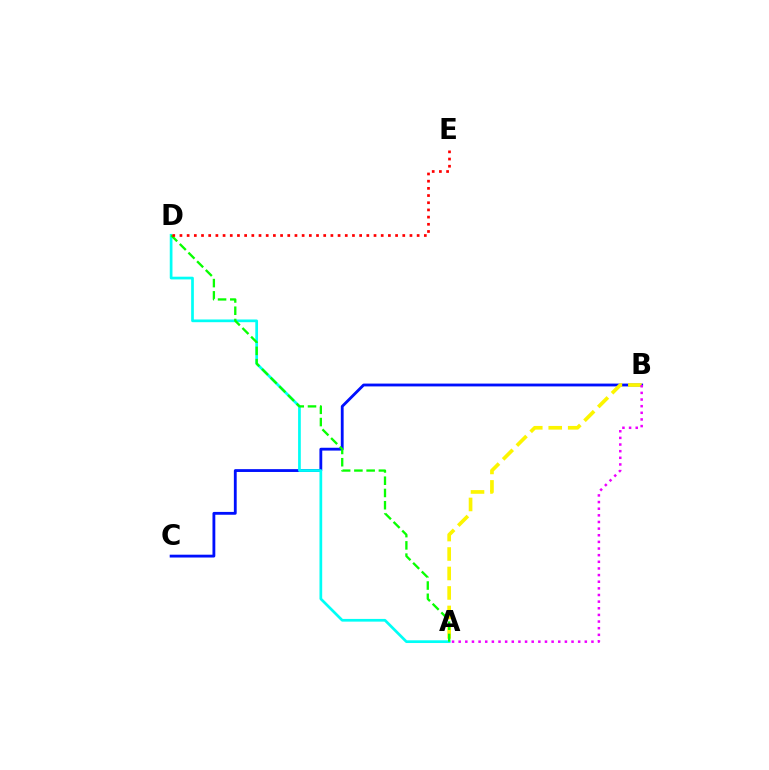{('B', 'C'): [{'color': '#0010ff', 'line_style': 'solid', 'thickness': 2.04}], ('A', 'D'): [{'color': '#00fff6', 'line_style': 'solid', 'thickness': 1.95}, {'color': '#08ff00', 'line_style': 'dashed', 'thickness': 1.66}], ('A', 'B'): [{'color': '#fcf500', 'line_style': 'dashed', 'thickness': 2.65}, {'color': '#ee00ff', 'line_style': 'dotted', 'thickness': 1.8}], ('D', 'E'): [{'color': '#ff0000', 'line_style': 'dotted', 'thickness': 1.95}]}